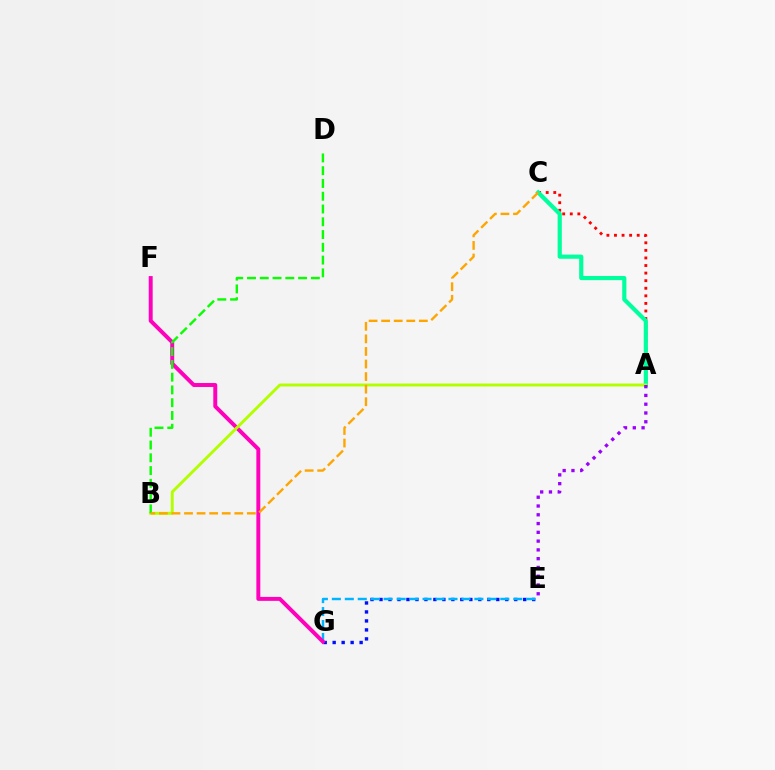{('A', 'C'): [{'color': '#ff0000', 'line_style': 'dotted', 'thickness': 2.06}, {'color': '#00ff9d', 'line_style': 'solid', 'thickness': 3.0}], ('E', 'G'): [{'color': '#0010ff', 'line_style': 'dotted', 'thickness': 2.44}, {'color': '#00b5ff', 'line_style': 'dashed', 'thickness': 1.76}], ('F', 'G'): [{'color': '#ff00bd', 'line_style': 'solid', 'thickness': 2.84}], ('A', 'B'): [{'color': '#b3ff00', 'line_style': 'solid', 'thickness': 2.1}], ('B', 'D'): [{'color': '#08ff00', 'line_style': 'dashed', 'thickness': 1.73}], ('A', 'E'): [{'color': '#9b00ff', 'line_style': 'dotted', 'thickness': 2.38}], ('B', 'C'): [{'color': '#ffa500', 'line_style': 'dashed', 'thickness': 1.71}]}